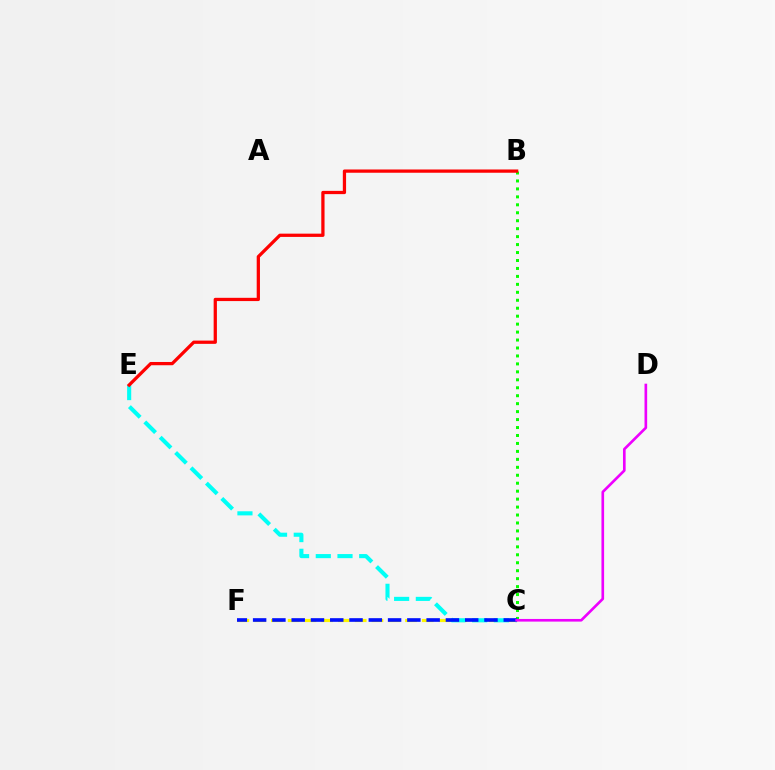{('C', 'F'): [{'color': '#fcf500', 'line_style': 'dashed', 'thickness': 2.28}, {'color': '#0010ff', 'line_style': 'dashed', 'thickness': 2.62}], ('B', 'C'): [{'color': '#08ff00', 'line_style': 'dotted', 'thickness': 2.16}], ('C', 'E'): [{'color': '#00fff6', 'line_style': 'dashed', 'thickness': 2.95}], ('C', 'D'): [{'color': '#ee00ff', 'line_style': 'solid', 'thickness': 1.91}], ('B', 'E'): [{'color': '#ff0000', 'line_style': 'solid', 'thickness': 2.35}]}